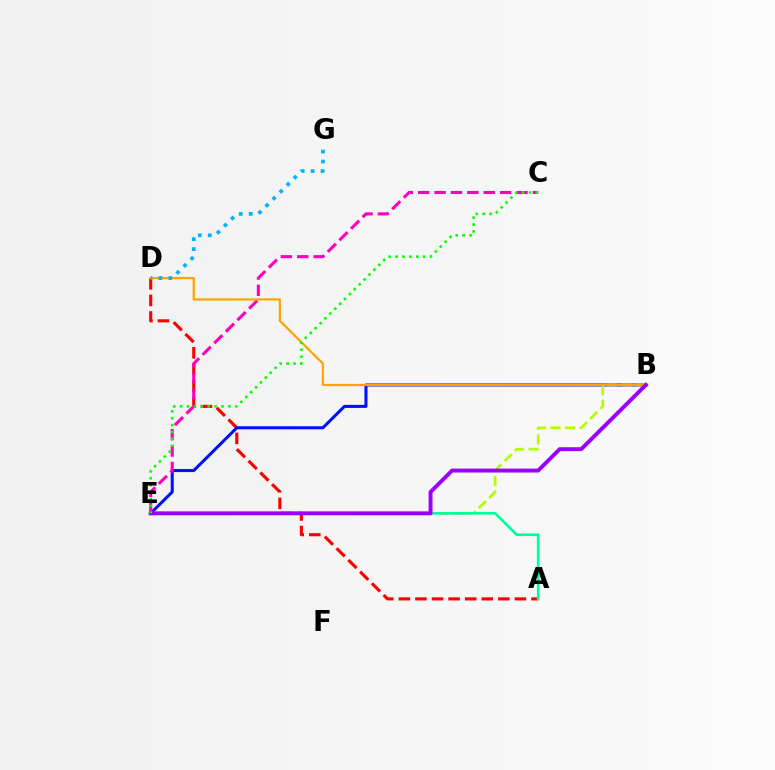{('A', 'D'): [{'color': '#ff0000', 'line_style': 'dashed', 'thickness': 2.25}], ('B', 'E'): [{'color': '#0010ff', 'line_style': 'solid', 'thickness': 2.19}, {'color': '#b3ff00', 'line_style': 'dashed', 'thickness': 1.96}, {'color': '#9b00ff', 'line_style': 'solid', 'thickness': 2.82}], ('C', 'E'): [{'color': '#ff00bd', 'line_style': 'dashed', 'thickness': 2.23}, {'color': '#08ff00', 'line_style': 'dotted', 'thickness': 1.87}], ('A', 'E'): [{'color': '#00ff9d', 'line_style': 'solid', 'thickness': 1.96}], ('B', 'D'): [{'color': '#ffa500', 'line_style': 'solid', 'thickness': 1.61}], ('D', 'G'): [{'color': '#00b5ff', 'line_style': 'dotted', 'thickness': 2.7}]}